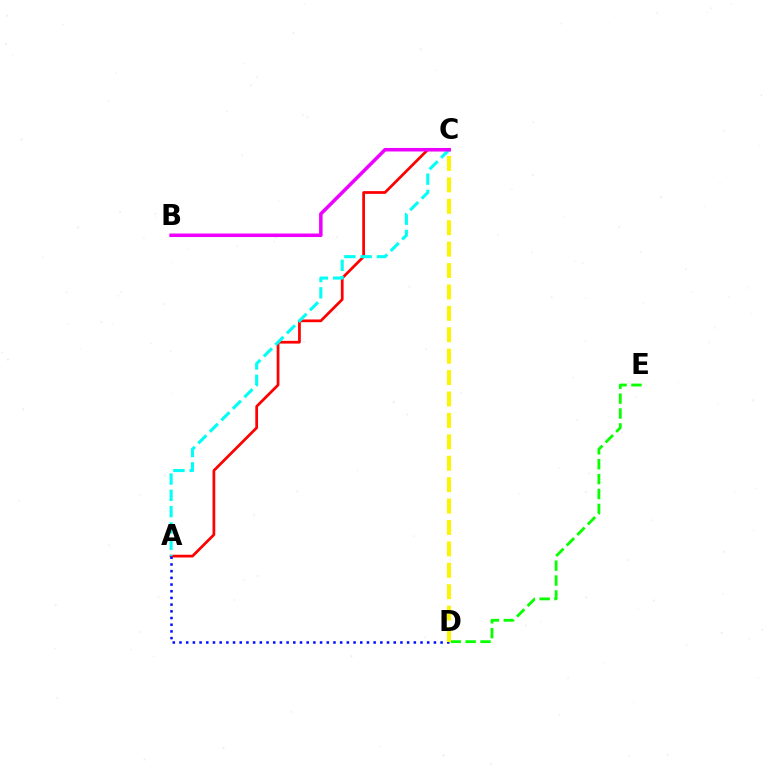{('A', 'C'): [{'color': '#ff0000', 'line_style': 'solid', 'thickness': 1.97}, {'color': '#00fff6', 'line_style': 'dashed', 'thickness': 2.21}], ('A', 'D'): [{'color': '#0010ff', 'line_style': 'dotted', 'thickness': 1.82}], ('D', 'E'): [{'color': '#08ff00', 'line_style': 'dashed', 'thickness': 2.02}], ('C', 'D'): [{'color': '#fcf500', 'line_style': 'dashed', 'thickness': 2.91}], ('B', 'C'): [{'color': '#ee00ff', 'line_style': 'solid', 'thickness': 2.53}]}